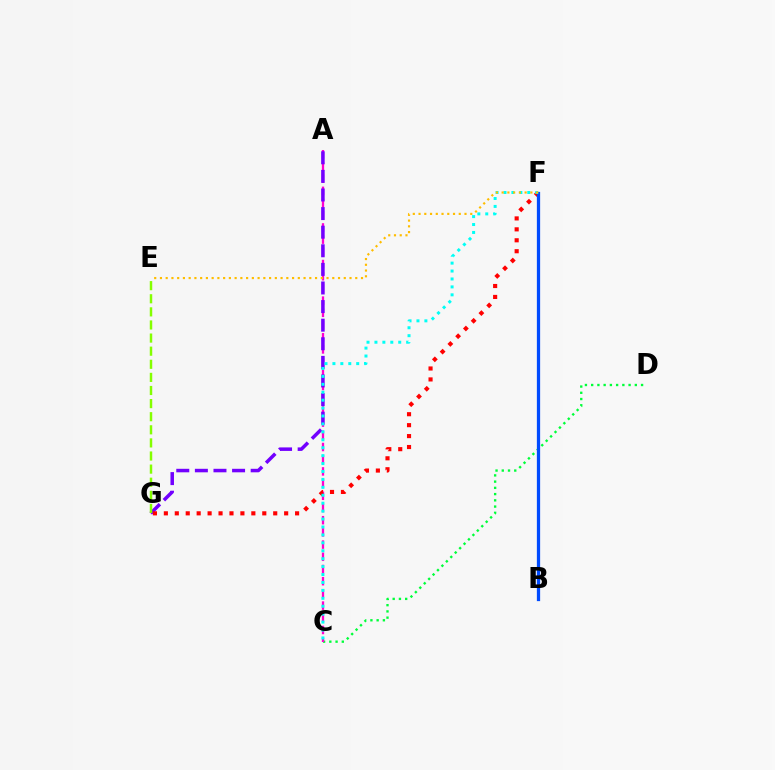{('C', 'D'): [{'color': '#00ff39', 'line_style': 'dotted', 'thickness': 1.69}], ('A', 'C'): [{'color': '#ff00cf', 'line_style': 'dashed', 'thickness': 1.66}], ('A', 'G'): [{'color': '#7200ff', 'line_style': 'dashed', 'thickness': 2.53}], ('F', 'G'): [{'color': '#ff0000', 'line_style': 'dotted', 'thickness': 2.97}], ('B', 'F'): [{'color': '#004bff', 'line_style': 'solid', 'thickness': 2.35}], ('E', 'G'): [{'color': '#84ff00', 'line_style': 'dashed', 'thickness': 1.78}], ('C', 'F'): [{'color': '#00fff6', 'line_style': 'dotted', 'thickness': 2.15}], ('E', 'F'): [{'color': '#ffbd00', 'line_style': 'dotted', 'thickness': 1.56}]}